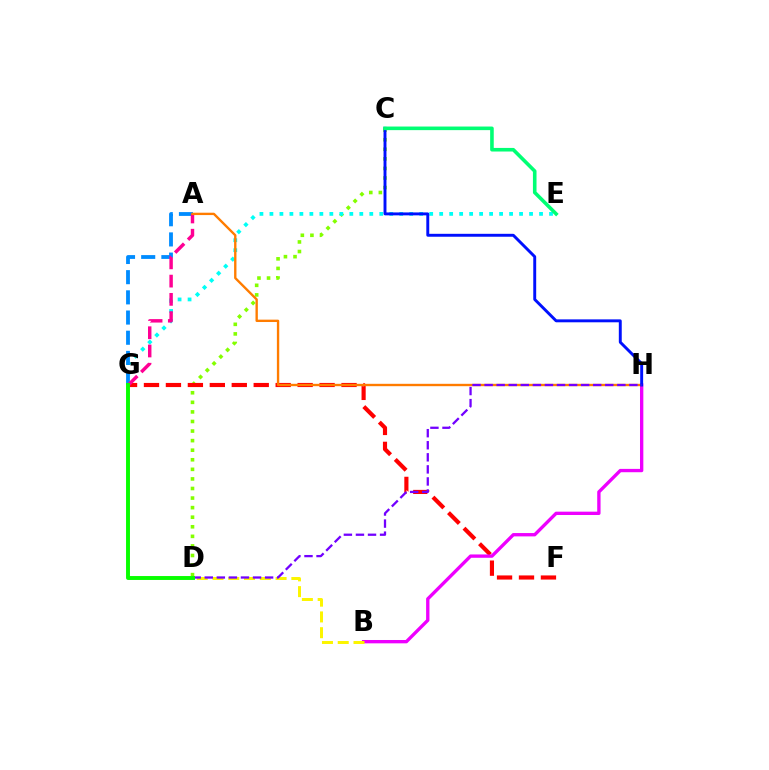{('C', 'D'): [{'color': '#84ff00', 'line_style': 'dotted', 'thickness': 2.6}], ('F', 'G'): [{'color': '#ff0000', 'line_style': 'dashed', 'thickness': 2.98}], ('E', 'G'): [{'color': '#00fff6', 'line_style': 'dotted', 'thickness': 2.71}], ('A', 'G'): [{'color': '#008cff', 'line_style': 'dashed', 'thickness': 2.74}, {'color': '#ff0094', 'line_style': 'dashed', 'thickness': 2.48}], ('B', 'H'): [{'color': '#ee00ff', 'line_style': 'solid', 'thickness': 2.4}], ('B', 'D'): [{'color': '#fcf500', 'line_style': 'dashed', 'thickness': 2.14}], ('A', 'H'): [{'color': '#ff7c00', 'line_style': 'solid', 'thickness': 1.7}], ('C', 'H'): [{'color': '#0010ff', 'line_style': 'solid', 'thickness': 2.1}], ('C', 'E'): [{'color': '#00ff74', 'line_style': 'solid', 'thickness': 2.59}], ('D', 'H'): [{'color': '#7200ff', 'line_style': 'dashed', 'thickness': 1.64}], ('D', 'G'): [{'color': '#08ff00', 'line_style': 'solid', 'thickness': 2.82}]}